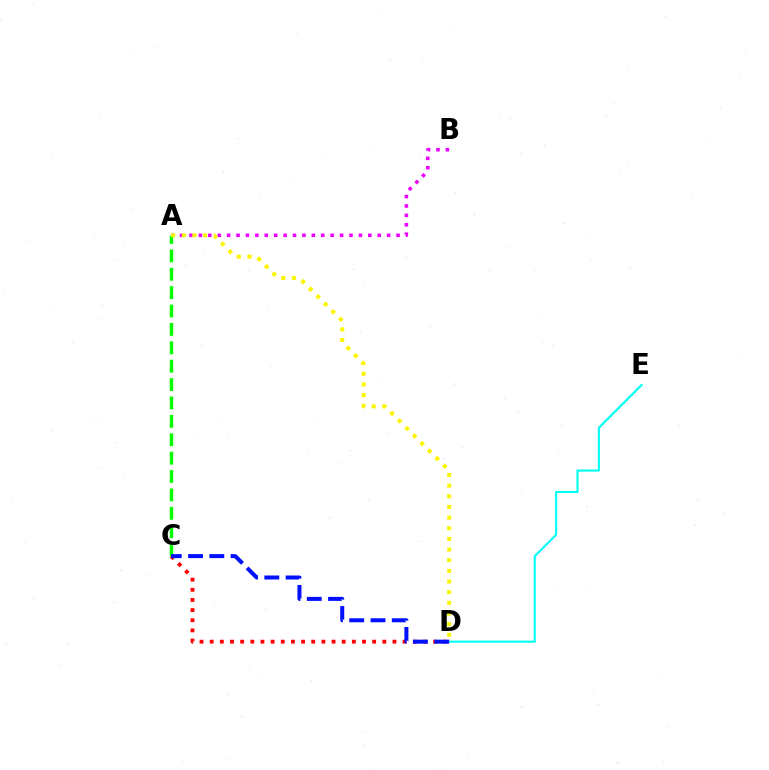{('A', 'C'): [{'color': '#08ff00', 'line_style': 'dashed', 'thickness': 2.5}], ('D', 'E'): [{'color': '#00fff6', 'line_style': 'solid', 'thickness': 1.51}], ('C', 'D'): [{'color': '#ff0000', 'line_style': 'dotted', 'thickness': 2.76}, {'color': '#0010ff', 'line_style': 'dashed', 'thickness': 2.89}], ('A', 'B'): [{'color': '#ee00ff', 'line_style': 'dotted', 'thickness': 2.56}], ('A', 'D'): [{'color': '#fcf500', 'line_style': 'dotted', 'thickness': 2.89}]}